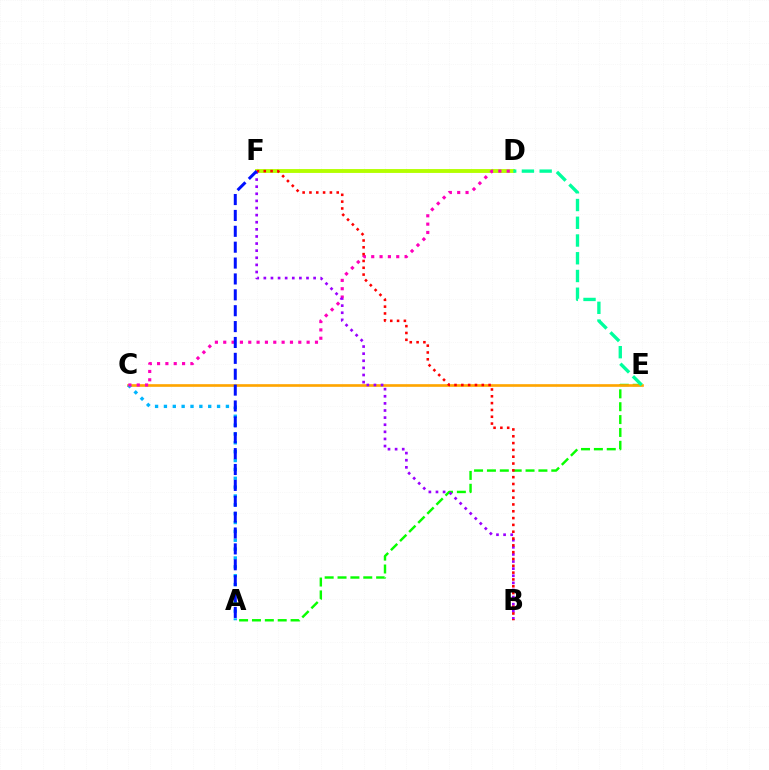{('A', 'E'): [{'color': '#08ff00', 'line_style': 'dashed', 'thickness': 1.75}], ('C', 'E'): [{'color': '#ffa500', 'line_style': 'solid', 'thickness': 1.91}], ('A', 'C'): [{'color': '#00b5ff', 'line_style': 'dotted', 'thickness': 2.41}], ('D', 'F'): [{'color': '#b3ff00', 'line_style': 'solid', 'thickness': 2.79}], ('C', 'D'): [{'color': '#ff00bd', 'line_style': 'dotted', 'thickness': 2.27}], ('B', 'F'): [{'color': '#9b00ff', 'line_style': 'dotted', 'thickness': 1.93}, {'color': '#ff0000', 'line_style': 'dotted', 'thickness': 1.85}], ('A', 'F'): [{'color': '#0010ff', 'line_style': 'dashed', 'thickness': 2.16}], ('D', 'E'): [{'color': '#00ff9d', 'line_style': 'dashed', 'thickness': 2.41}]}